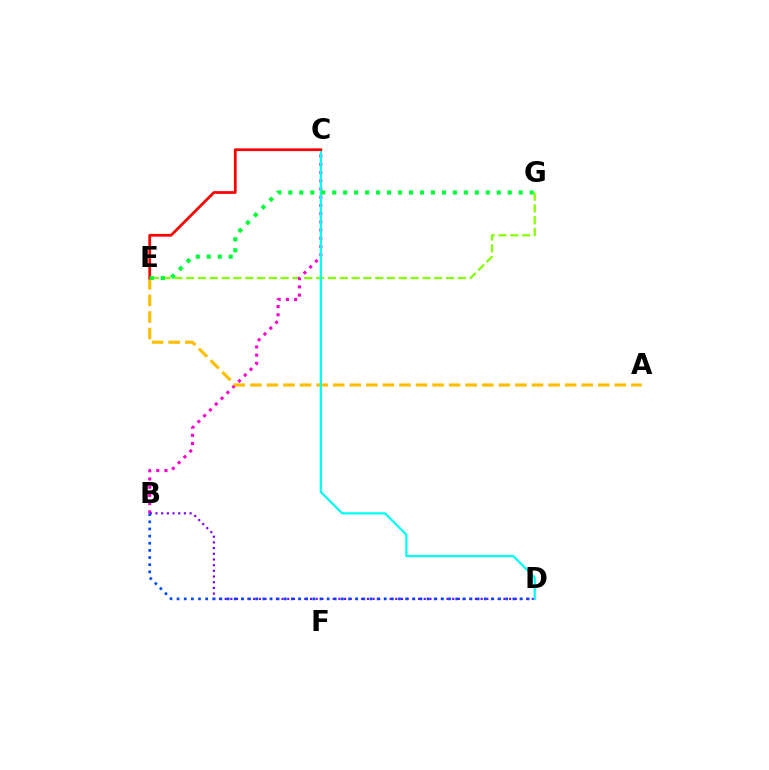{('E', 'G'): [{'color': '#84ff00', 'line_style': 'dashed', 'thickness': 1.6}, {'color': '#00ff39', 'line_style': 'dotted', 'thickness': 2.98}], ('B', 'C'): [{'color': '#ff00cf', 'line_style': 'dotted', 'thickness': 2.23}], ('B', 'D'): [{'color': '#7200ff', 'line_style': 'dotted', 'thickness': 1.55}, {'color': '#004bff', 'line_style': 'dotted', 'thickness': 1.94}], ('A', 'E'): [{'color': '#ffbd00', 'line_style': 'dashed', 'thickness': 2.25}], ('C', 'D'): [{'color': '#00fff6', 'line_style': 'solid', 'thickness': 1.6}], ('C', 'E'): [{'color': '#ff0000', 'line_style': 'solid', 'thickness': 1.97}]}